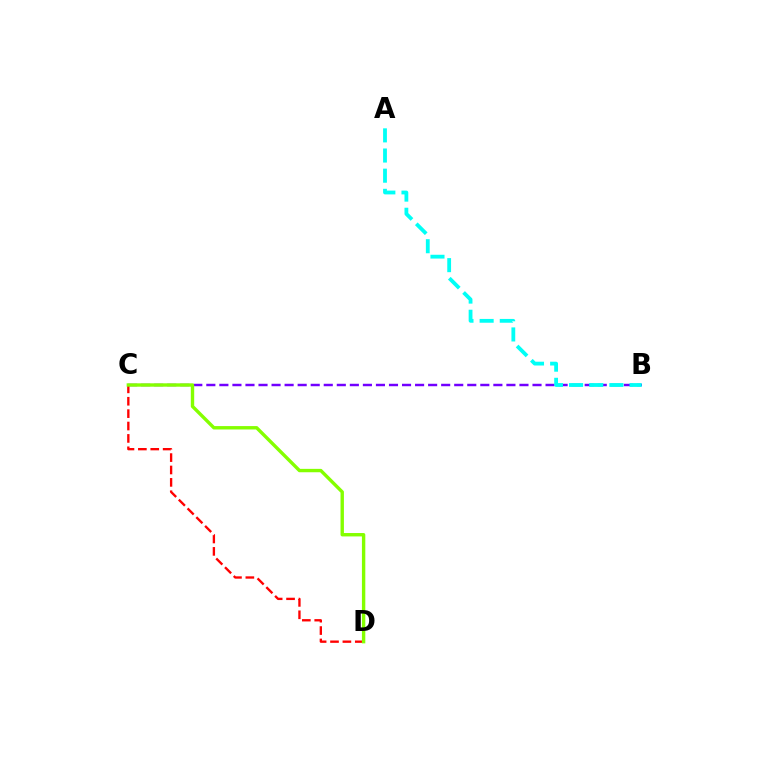{('B', 'C'): [{'color': '#7200ff', 'line_style': 'dashed', 'thickness': 1.77}], ('A', 'B'): [{'color': '#00fff6', 'line_style': 'dashed', 'thickness': 2.74}], ('C', 'D'): [{'color': '#ff0000', 'line_style': 'dashed', 'thickness': 1.68}, {'color': '#84ff00', 'line_style': 'solid', 'thickness': 2.44}]}